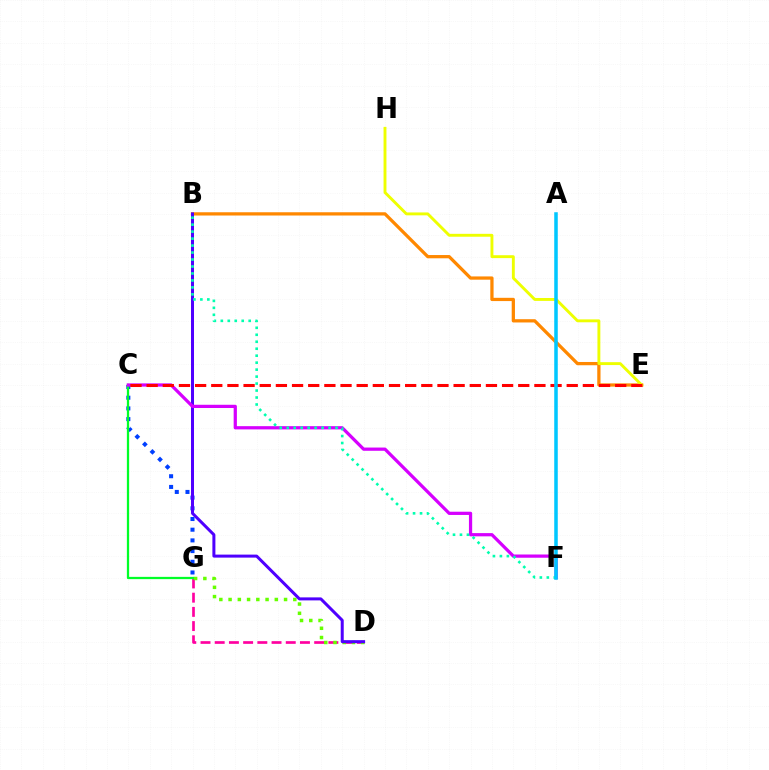{('D', 'G'): [{'color': '#ff00a0', 'line_style': 'dashed', 'thickness': 1.93}, {'color': '#66ff00', 'line_style': 'dotted', 'thickness': 2.51}], ('C', 'G'): [{'color': '#003fff', 'line_style': 'dotted', 'thickness': 2.91}, {'color': '#00ff27', 'line_style': 'solid', 'thickness': 1.63}], ('B', 'E'): [{'color': '#ff8800', 'line_style': 'solid', 'thickness': 2.35}], ('B', 'D'): [{'color': '#4f00ff', 'line_style': 'solid', 'thickness': 2.17}], ('E', 'H'): [{'color': '#eeff00', 'line_style': 'solid', 'thickness': 2.09}], ('C', 'F'): [{'color': '#d600ff', 'line_style': 'solid', 'thickness': 2.33}], ('B', 'F'): [{'color': '#00ffaf', 'line_style': 'dotted', 'thickness': 1.89}], ('C', 'E'): [{'color': '#ff0000', 'line_style': 'dashed', 'thickness': 2.19}], ('A', 'F'): [{'color': '#00c7ff', 'line_style': 'solid', 'thickness': 2.55}]}